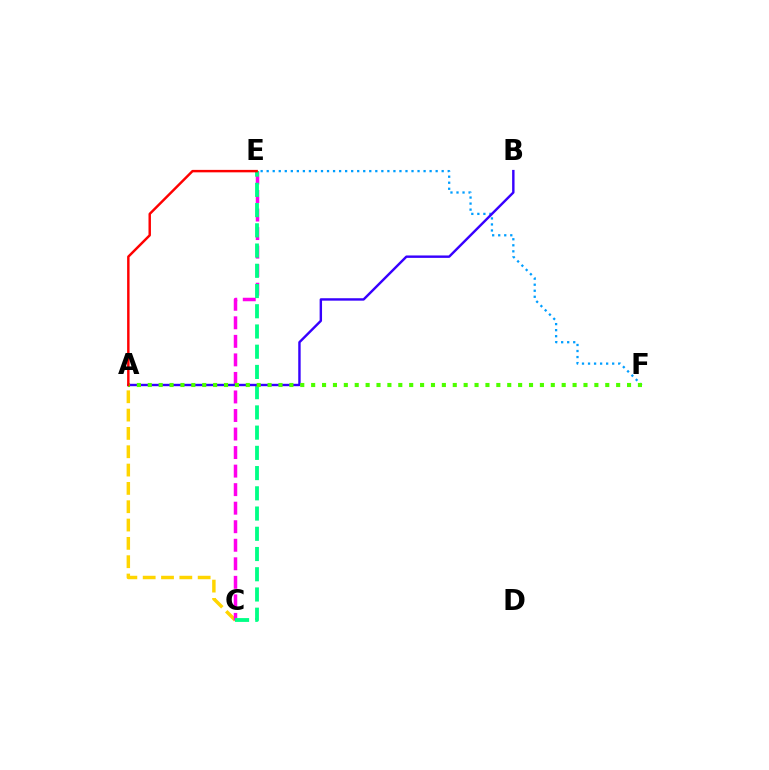{('E', 'F'): [{'color': '#009eff', 'line_style': 'dotted', 'thickness': 1.64}], ('A', 'C'): [{'color': '#ffd500', 'line_style': 'dashed', 'thickness': 2.49}], ('C', 'E'): [{'color': '#ff00ed', 'line_style': 'dashed', 'thickness': 2.52}, {'color': '#00ff86', 'line_style': 'dashed', 'thickness': 2.75}], ('A', 'B'): [{'color': '#3700ff', 'line_style': 'solid', 'thickness': 1.74}], ('A', 'F'): [{'color': '#4fff00', 'line_style': 'dotted', 'thickness': 2.96}], ('A', 'E'): [{'color': '#ff0000', 'line_style': 'solid', 'thickness': 1.76}]}